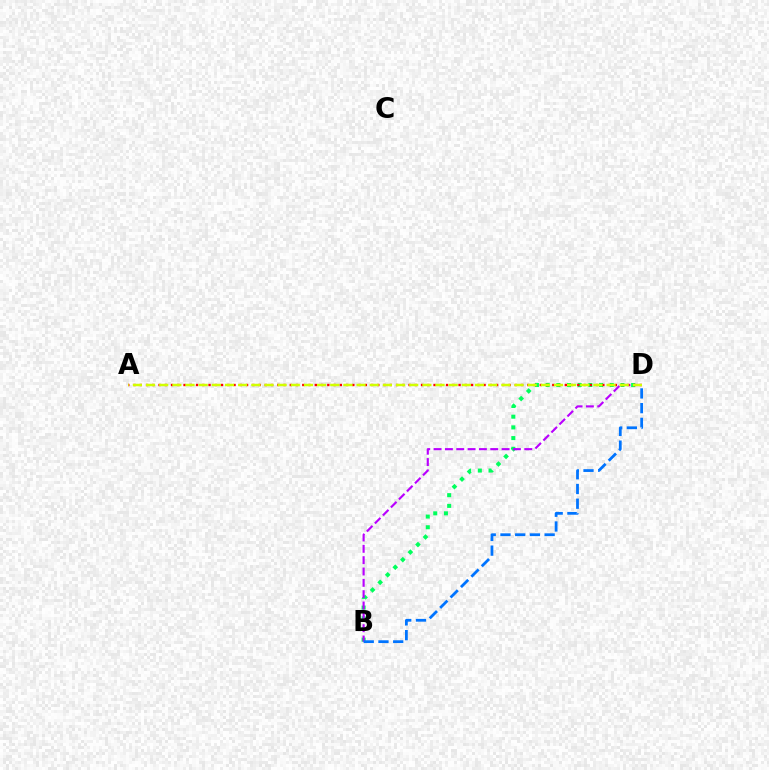{('B', 'D'): [{'color': '#00ff5c', 'line_style': 'dotted', 'thickness': 2.9}, {'color': '#b900ff', 'line_style': 'dashed', 'thickness': 1.54}, {'color': '#0074ff', 'line_style': 'dashed', 'thickness': 2.0}], ('A', 'D'): [{'color': '#ff0000', 'line_style': 'dotted', 'thickness': 1.7}, {'color': '#d1ff00', 'line_style': 'dashed', 'thickness': 1.79}]}